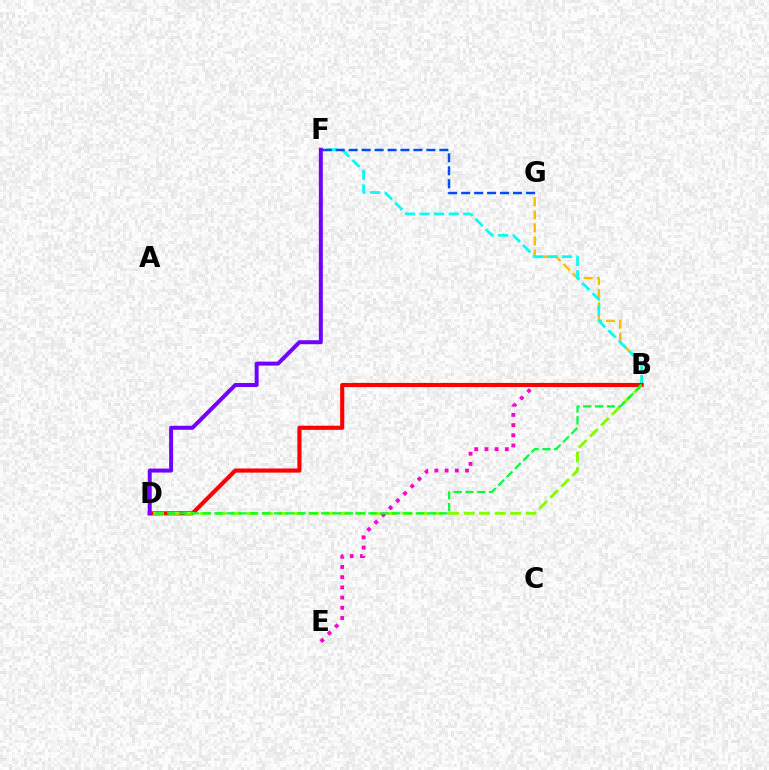{('B', 'G'): [{'color': '#ffbd00', 'line_style': 'dashed', 'thickness': 1.77}], ('B', 'F'): [{'color': '#00fff6', 'line_style': 'dashed', 'thickness': 1.98}], ('B', 'E'): [{'color': '#ff00cf', 'line_style': 'dotted', 'thickness': 2.77}], ('B', 'D'): [{'color': '#ff0000', 'line_style': 'solid', 'thickness': 2.97}, {'color': '#84ff00', 'line_style': 'dashed', 'thickness': 2.11}, {'color': '#00ff39', 'line_style': 'dashed', 'thickness': 1.61}], ('D', 'F'): [{'color': '#7200ff', 'line_style': 'solid', 'thickness': 2.86}], ('F', 'G'): [{'color': '#004bff', 'line_style': 'dashed', 'thickness': 1.76}]}